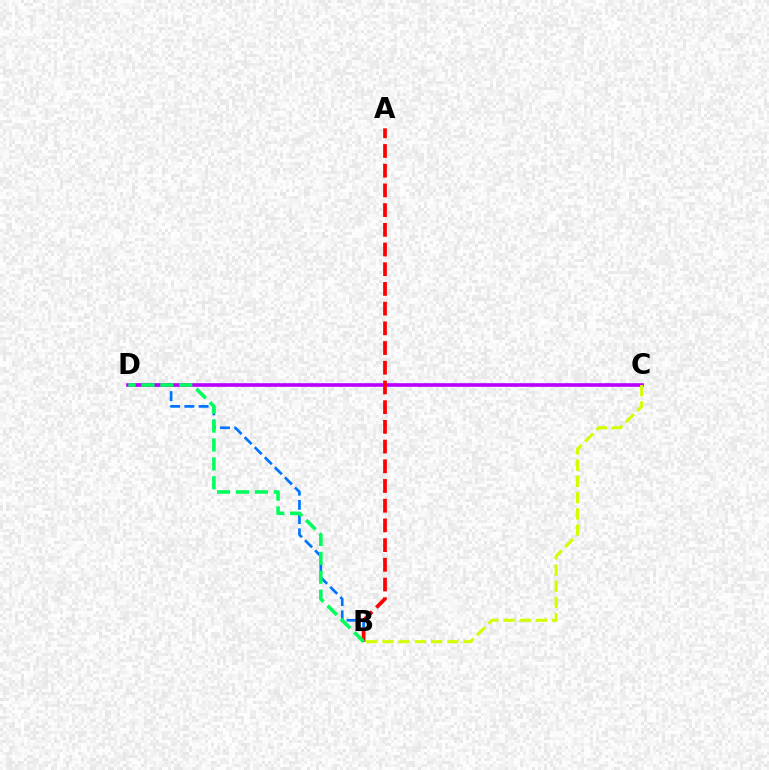{('B', 'D'): [{'color': '#0074ff', 'line_style': 'dashed', 'thickness': 1.94}, {'color': '#00ff5c', 'line_style': 'dashed', 'thickness': 2.57}], ('C', 'D'): [{'color': '#b900ff', 'line_style': 'solid', 'thickness': 2.61}], ('B', 'C'): [{'color': '#d1ff00', 'line_style': 'dashed', 'thickness': 2.21}], ('A', 'B'): [{'color': '#ff0000', 'line_style': 'dashed', 'thickness': 2.68}]}